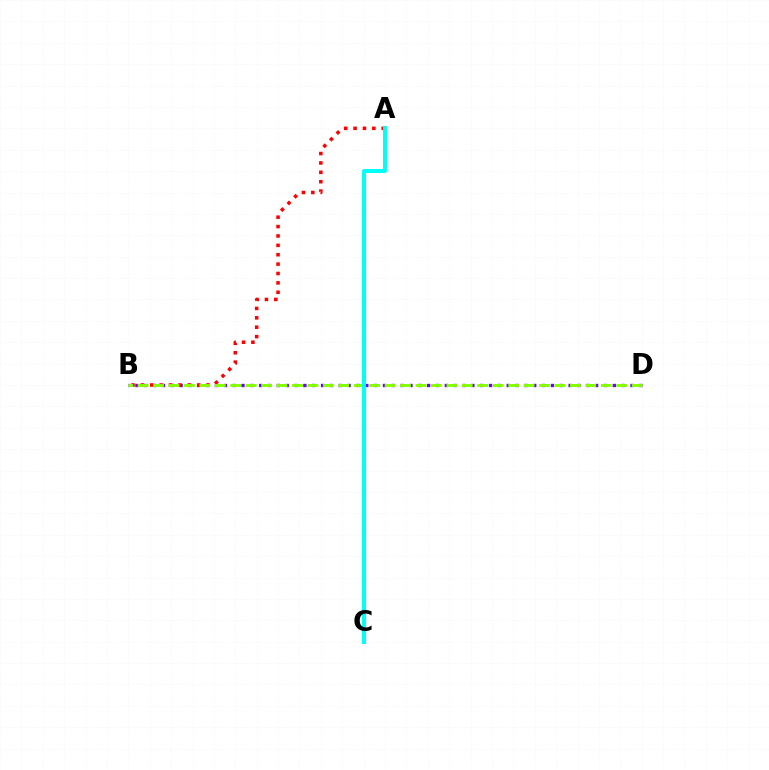{('B', 'D'): [{'color': '#7200ff', 'line_style': 'dotted', 'thickness': 2.4}, {'color': '#84ff00', 'line_style': 'dashed', 'thickness': 2.1}], ('A', 'B'): [{'color': '#ff0000', 'line_style': 'dotted', 'thickness': 2.55}], ('A', 'C'): [{'color': '#00fff6', 'line_style': 'solid', 'thickness': 2.86}]}